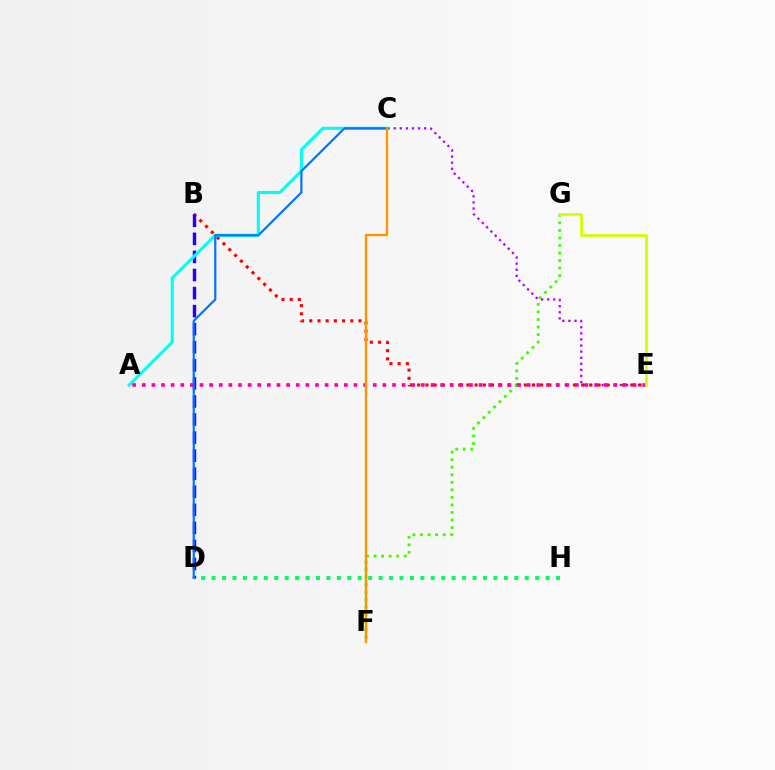{('C', 'E'): [{'color': '#b900ff', 'line_style': 'dotted', 'thickness': 1.65}], ('B', 'E'): [{'color': '#ff0000', 'line_style': 'dotted', 'thickness': 2.23}], ('B', 'D'): [{'color': '#2500ff', 'line_style': 'dashed', 'thickness': 2.45}], ('A', 'C'): [{'color': '#00fff6', 'line_style': 'solid', 'thickness': 2.25}], ('D', 'H'): [{'color': '#00ff5c', 'line_style': 'dotted', 'thickness': 2.84}], ('F', 'G'): [{'color': '#3dff00', 'line_style': 'dotted', 'thickness': 2.05}], ('A', 'E'): [{'color': '#ff00ac', 'line_style': 'dotted', 'thickness': 2.61}], ('E', 'G'): [{'color': '#d1ff00', 'line_style': 'solid', 'thickness': 1.97}], ('C', 'D'): [{'color': '#0074ff', 'line_style': 'solid', 'thickness': 1.58}], ('C', 'F'): [{'color': '#ff9400', 'line_style': 'solid', 'thickness': 1.73}]}